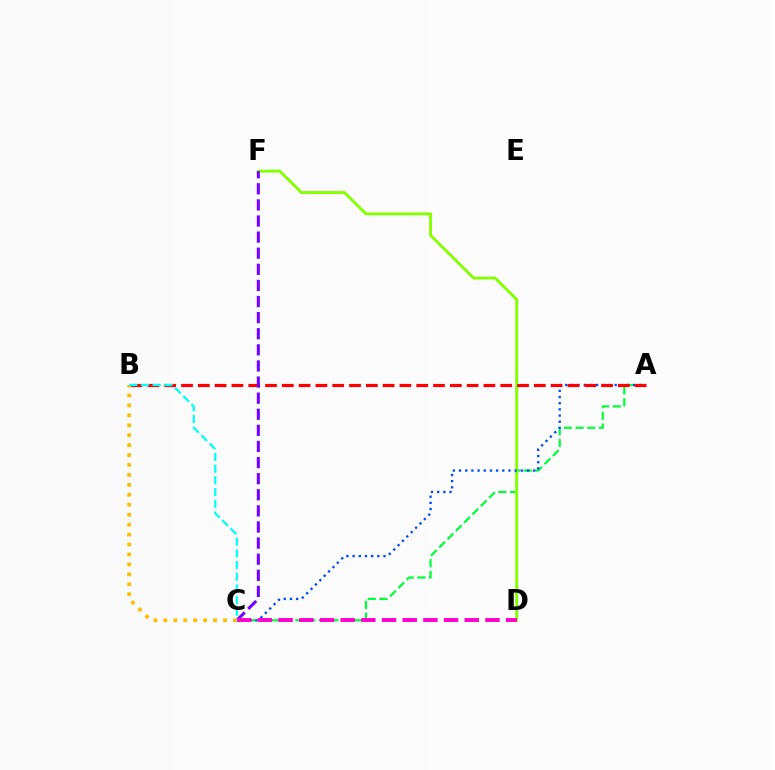{('A', 'C'): [{'color': '#00ff39', 'line_style': 'dashed', 'thickness': 1.59}, {'color': '#004bff', 'line_style': 'dotted', 'thickness': 1.68}], ('D', 'F'): [{'color': '#84ff00', 'line_style': 'solid', 'thickness': 2.07}], ('A', 'B'): [{'color': '#ff0000', 'line_style': 'dashed', 'thickness': 2.28}], ('C', 'F'): [{'color': '#7200ff', 'line_style': 'dashed', 'thickness': 2.19}], ('C', 'D'): [{'color': '#ff00cf', 'line_style': 'dashed', 'thickness': 2.81}], ('B', 'C'): [{'color': '#ffbd00', 'line_style': 'dotted', 'thickness': 2.7}, {'color': '#00fff6', 'line_style': 'dashed', 'thickness': 1.59}]}